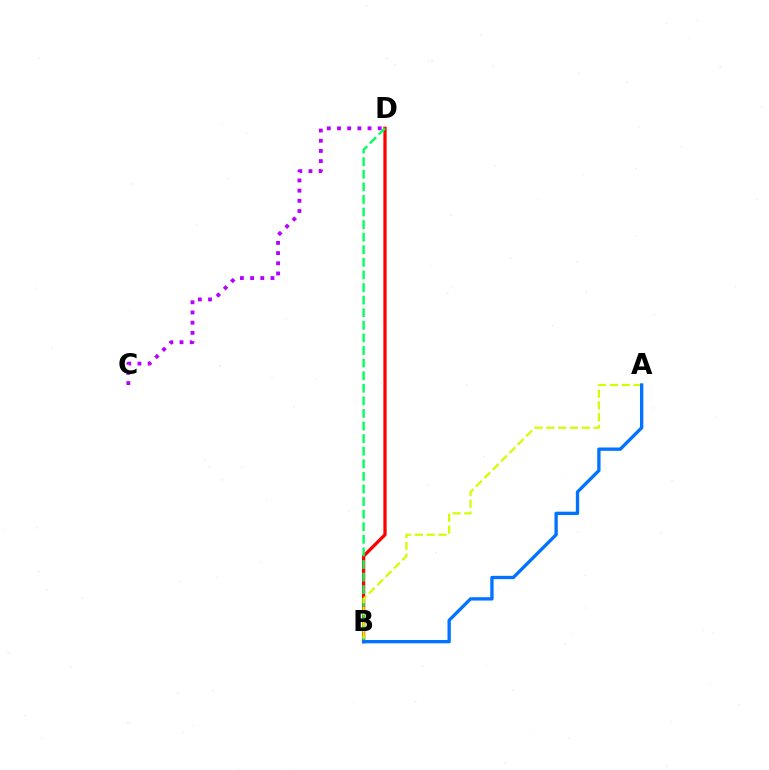{('C', 'D'): [{'color': '#b900ff', 'line_style': 'dotted', 'thickness': 2.77}], ('B', 'D'): [{'color': '#ff0000', 'line_style': 'solid', 'thickness': 2.36}, {'color': '#00ff5c', 'line_style': 'dashed', 'thickness': 1.71}], ('A', 'B'): [{'color': '#d1ff00', 'line_style': 'dashed', 'thickness': 1.61}, {'color': '#0074ff', 'line_style': 'solid', 'thickness': 2.39}]}